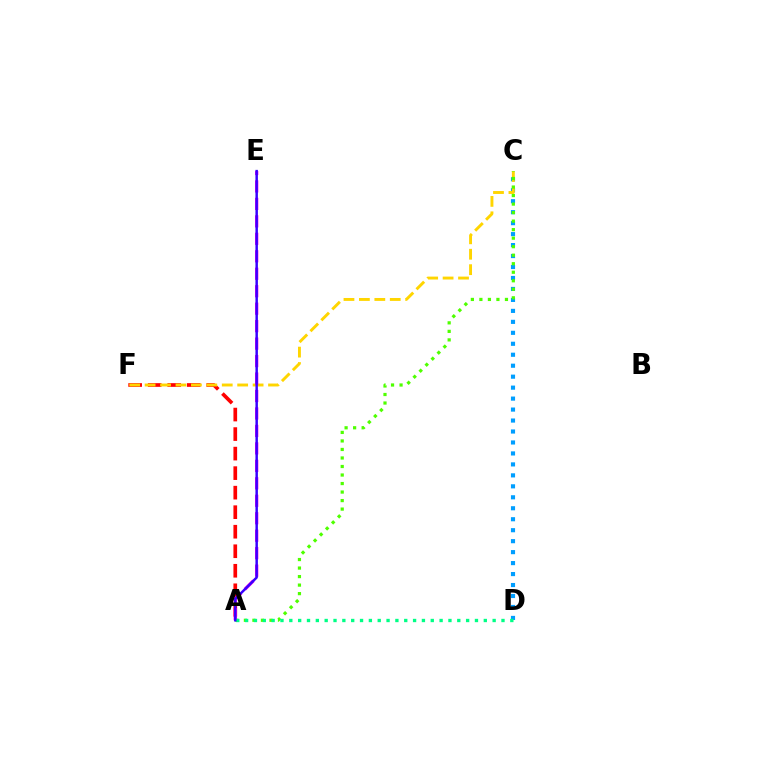{('A', 'F'): [{'color': '#ff0000', 'line_style': 'dashed', 'thickness': 2.65}], ('C', 'D'): [{'color': '#009eff', 'line_style': 'dotted', 'thickness': 2.98}], ('C', 'F'): [{'color': '#ffd500', 'line_style': 'dashed', 'thickness': 2.1}], ('A', 'C'): [{'color': '#4fff00', 'line_style': 'dotted', 'thickness': 2.31}], ('A', 'E'): [{'color': '#ff00ed', 'line_style': 'dashed', 'thickness': 2.37}, {'color': '#3700ff', 'line_style': 'solid', 'thickness': 1.78}], ('A', 'D'): [{'color': '#00ff86', 'line_style': 'dotted', 'thickness': 2.4}]}